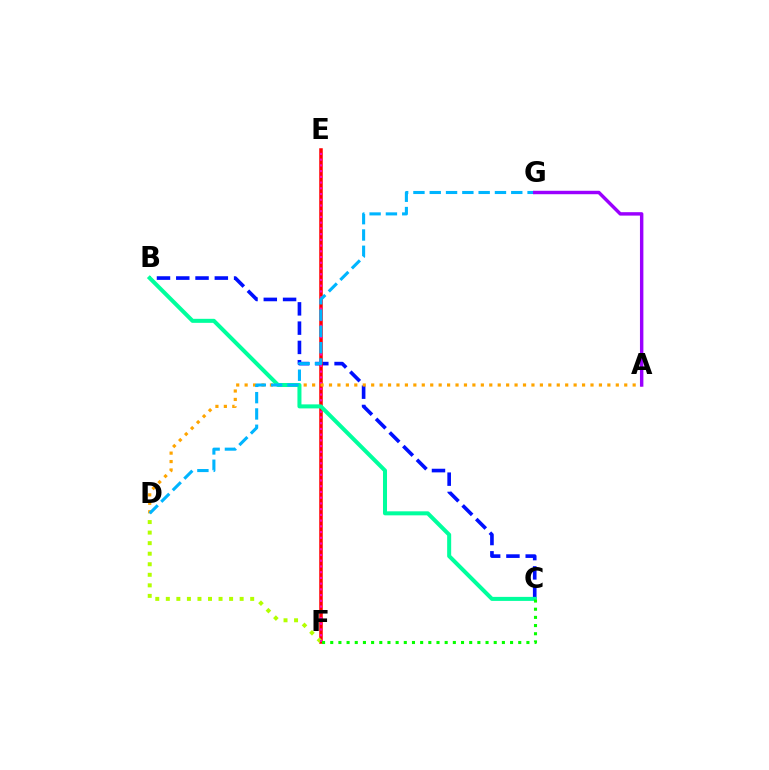{('B', 'C'): [{'color': '#0010ff', 'line_style': 'dashed', 'thickness': 2.62}, {'color': '#00ff9d', 'line_style': 'solid', 'thickness': 2.89}], ('E', 'F'): [{'color': '#ff0000', 'line_style': 'solid', 'thickness': 2.54}, {'color': '#ff00bd', 'line_style': 'dotted', 'thickness': 1.56}], ('D', 'F'): [{'color': '#b3ff00', 'line_style': 'dotted', 'thickness': 2.87}], ('A', 'D'): [{'color': '#ffa500', 'line_style': 'dotted', 'thickness': 2.29}], ('C', 'F'): [{'color': '#08ff00', 'line_style': 'dotted', 'thickness': 2.22}], ('D', 'G'): [{'color': '#00b5ff', 'line_style': 'dashed', 'thickness': 2.21}], ('A', 'G'): [{'color': '#9b00ff', 'line_style': 'solid', 'thickness': 2.47}]}